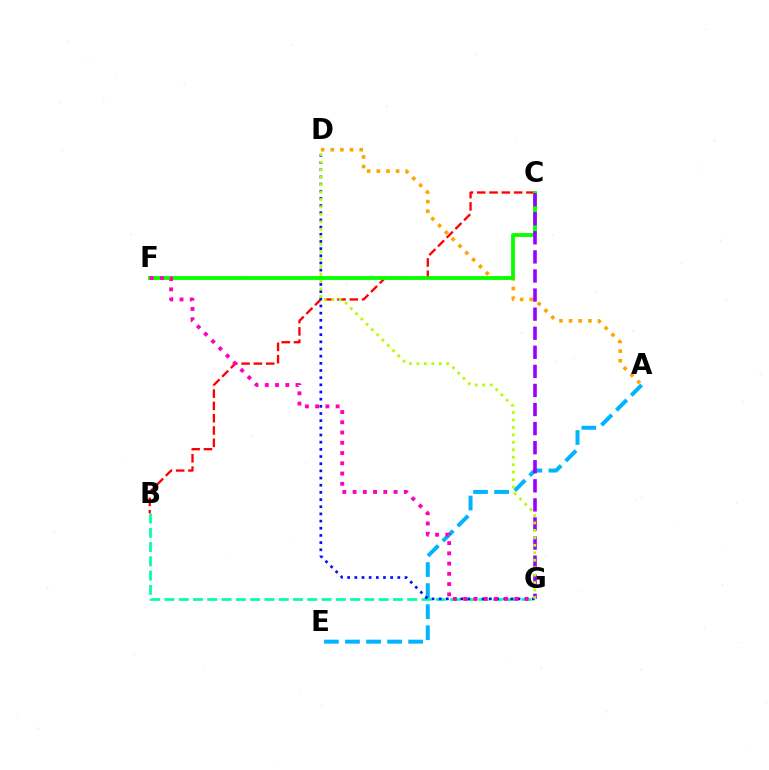{('B', 'G'): [{'color': '#00ff9d', 'line_style': 'dashed', 'thickness': 1.94}], ('B', 'C'): [{'color': '#ff0000', 'line_style': 'dashed', 'thickness': 1.67}], ('A', 'D'): [{'color': '#ffa500', 'line_style': 'dotted', 'thickness': 2.62}], ('A', 'E'): [{'color': '#00b5ff', 'line_style': 'dashed', 'thickness': 2.86}], ('D', 'G'): [{'color': '#0010ff', 'line_style': 'dotted', 'thickness': 1.95}, {'color': '#b3ff00', 'line_style': 'dotted', 'thickness': 2.03}], ('C', 'F'): [{'color': '#08ff00', 'line_style': 'solid', 'thickness': 2.75}], ('C', 'G'): [{'color': '#9b00ff', 'line_style': 'dashed', 'thickness': 2.59}], ('F', 'G'): [{'color': '#ff00bd', 'line_style': 'dotted', 'thickness': 2.78}]}